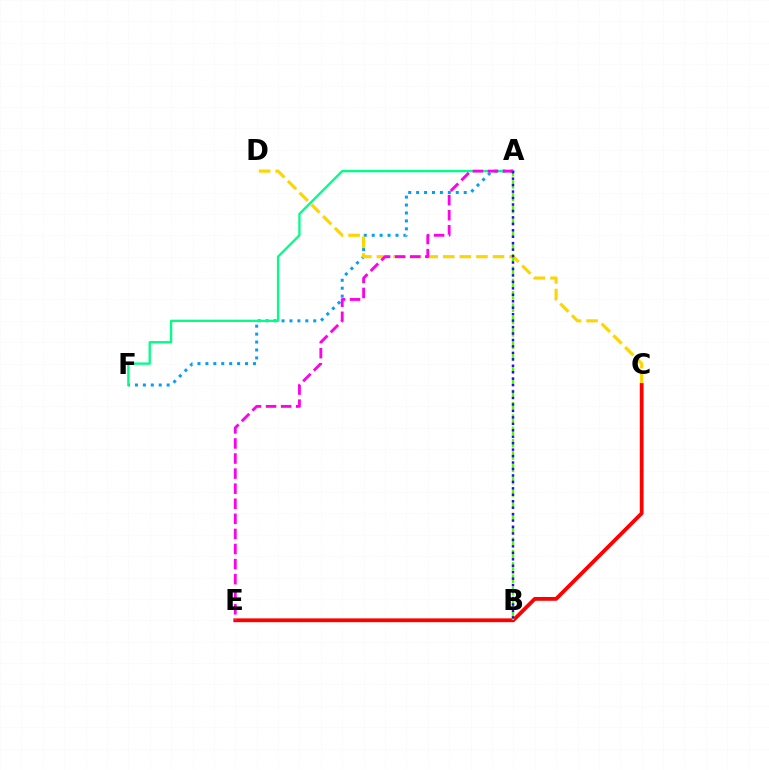{('A', 'F'): [{'color': '#009eff', 'line_style': 'dotted', 'thickness': 2.15}, {'color': '#00ff86', 'line_style': 'solid', 'thickness': 1.67}], ('C', 'D'): [{'color': '#ffd500', 'line_style': 'dashed', 'thickness': 2.25}], ('C', 'E'): [{'color': '#ff0000', 'line_style': 'solid', 'thickness': 2.74}], ('A', 'B'): [{'color': '#4fff00', 'line_style': 'dashed', 'thickness': 1.67}, {'color': '#3700ff', 'line_style': 'dotted', 'thickness': 1.75}], ('A', 'E'): [{'color': '#ff00ed', 'line_style': 'dashed', 'thickness': 2.05}]}